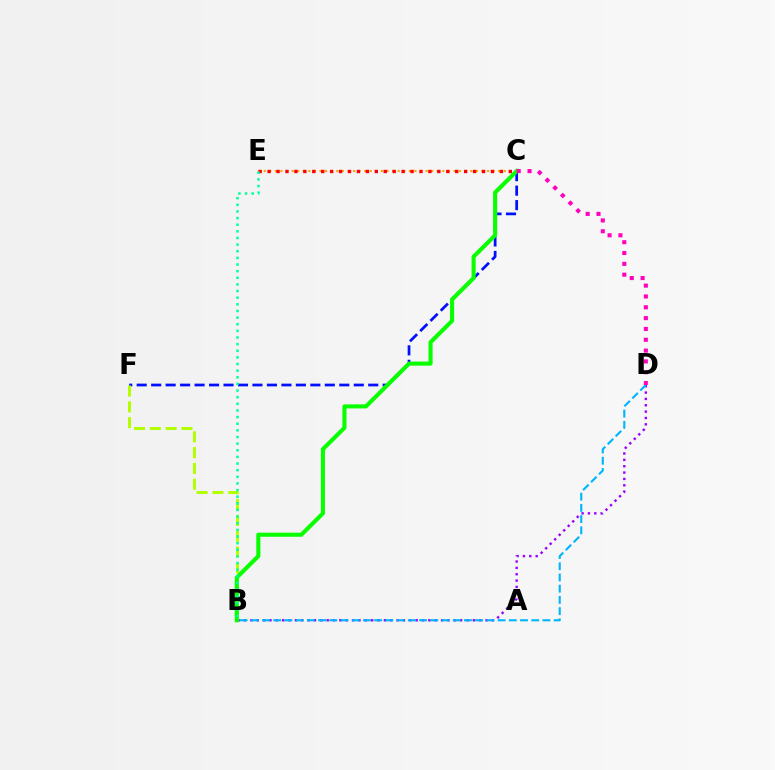{('C', 'F'): [{'color': '#0010ff', 'line_style': 'dashed', 'thickness': 1.97}], ('B', 'D'): [{'color': '#9b00ff', 'line_style': 'dotted', 'thickness': 1.73}, {'color': '#00b5ff', 'line_style': 'dashed', 'thickness': 1.52}], ('C', 'E'): [{'color': '#ffa500', 'line_style': 'dotted', 'thickness': 1.52}, {'color': '#ff0000', 'line_style': 'dotted', 'thickness': 2.43}], ('B', 'F'): [{'color': '#b3ff00', 'line_style': 'dashed', 'thickness': 2.15}], ('B', 'C'): [{'color': '#08ff00', 'line_style': 'solid', 'thickness': 2.94}], ('C', 'D'): [{'color': '#ff00bd', 'line_style': 'dotted', 'thickness': 2.94}], ('B', 'E'): [{'color': '#00ff9d', 'line_style': 'dotted', 'thickness': 1.8}]}